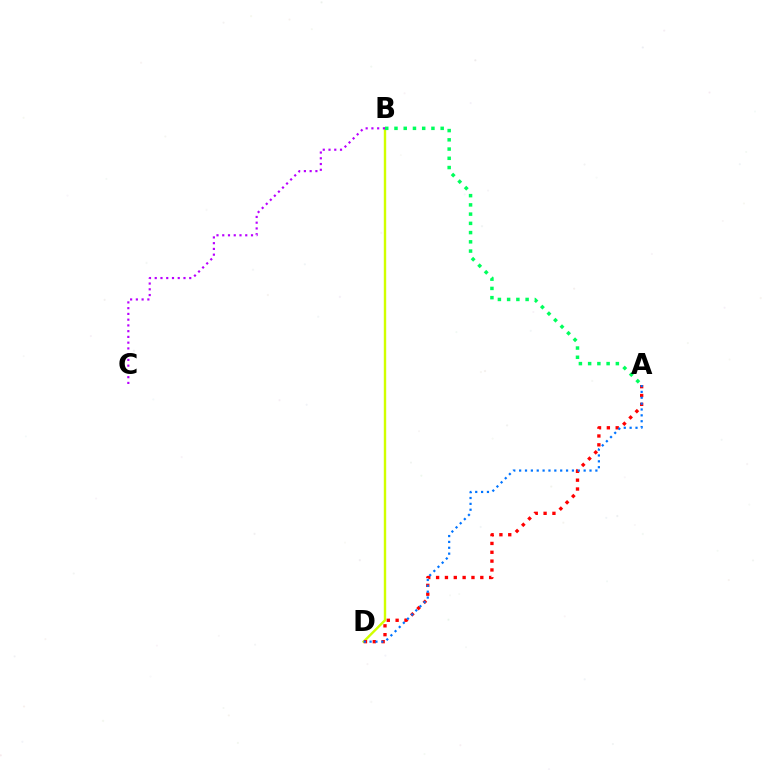{('B', 'D'): [{'color': '#d1ff00', 'line_style': 'solid', 'thickness': 1.73}], ('A', 'D'): [{'color': '#ff0000', 'line_style': 'dotted', 'thickness': 2.4}, {'color': '#0074ff', 'line_style': 'dotted', 'thickness': 1.59}], ('A', 'B'): [{'color': '#00ff5c', 'line_style': 'dotted', 'thickness': 2.51}], ('B', 'C'): [{'color': '#b900ff', 'line_style': 'dotted', 'thickness': 1.56}]}